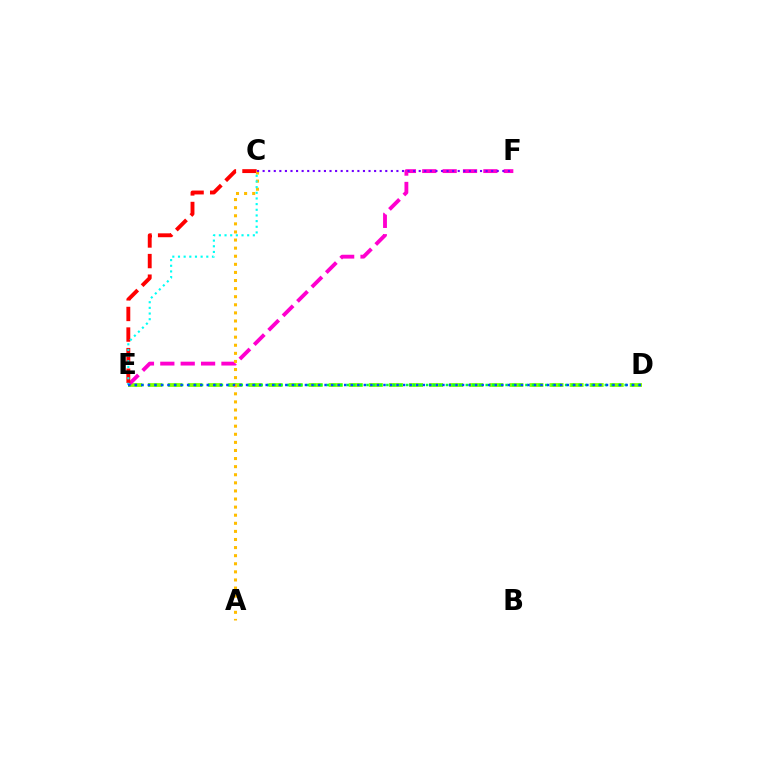{('D', 'E'): [{'color': '#84ff00', 'line_style': 'dashed', 'thickness': 2.73}, {'color': '#00ff39', 'line_style': 'dotted', 'thickness': 1.8}, {'color': '#004bff', 'line_style': 'dotted', 'thickness': 1.78}], ('E', 'F'): [{'color': '#ff00cf', 'line_style': 'dashed', 'thickness': 2.77}], ('C', 'E'): [{'color': '#ff0000', 'line_style': 'dashed', 'thickness': 2.8}, {'color': '#00fff6', 'line_style': 'dotted', 'thickness': 1.54}], ('A', 'C'): [{'color': '#ffbd00', 'line_style': 'dotted', 'thickness': 2.2}], ('C', 'F'): [{'color': '#7200ff', 'line_style': 'dotted', 'thickness': 1.51}]}